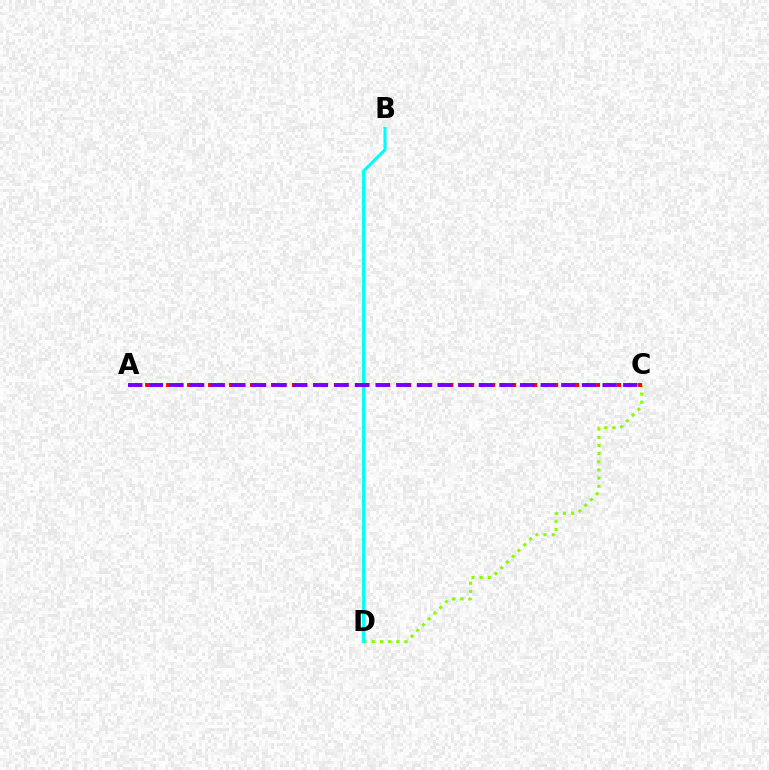{('C', 'D'): [{'color': '#84ff00', 'line_style': 'dotted', 'thickness': 2.22}], ('B', 'D'): [{'color': '#00fff6', 'line_style': 'solid', 'thickness': 2.23}], ('A', 'C'): [{'color': '#ff0000', 'line_style': 'dotted', 'thickness': 2.85}, {'color': '#7200ff', 'line_style': 'dashed', 'thickness': 2.8}]}